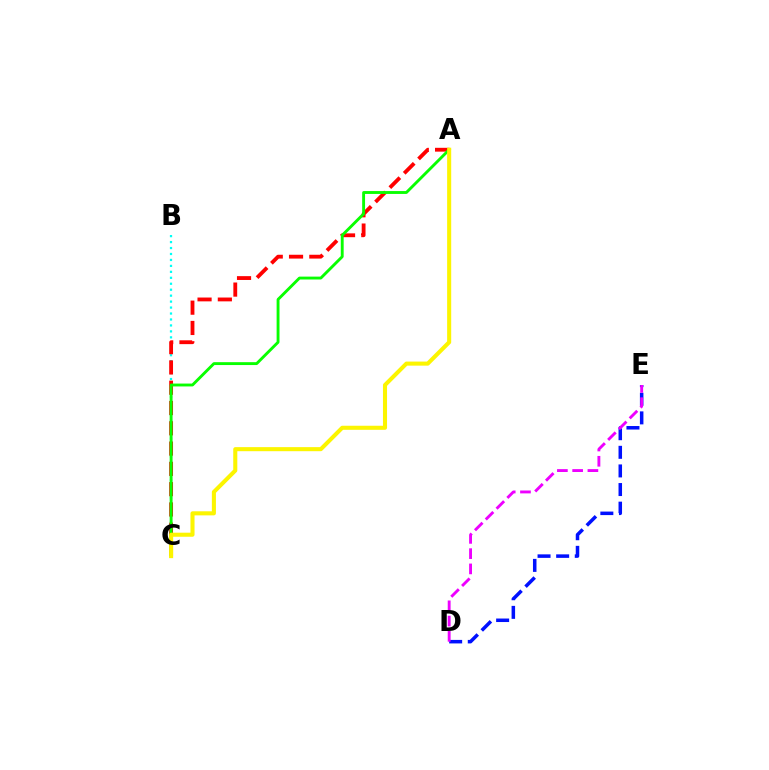{('D', 'E'): [{'color': '#0010ff', 'line_style': 'dashed', 'thickness': 2.53}, {'color': '#ee00ff', 'line_style': 'dashed', 'thickness': 2.07}], ('B', 'C'): [{'color': '#00fff6', 'line_style': 'dotted', 'thickness': 1.62}], ('A', 'C'): [{'color': '#ff0000', 'line_style': 'dashed', 'thickness': 2.76}, {'color': '#08ff00', 'line_style': 'solid', 'thickness': 2.07}, {'color': '#fcf500', 'line_style': 'solid', 'thickness': 2.93}]}